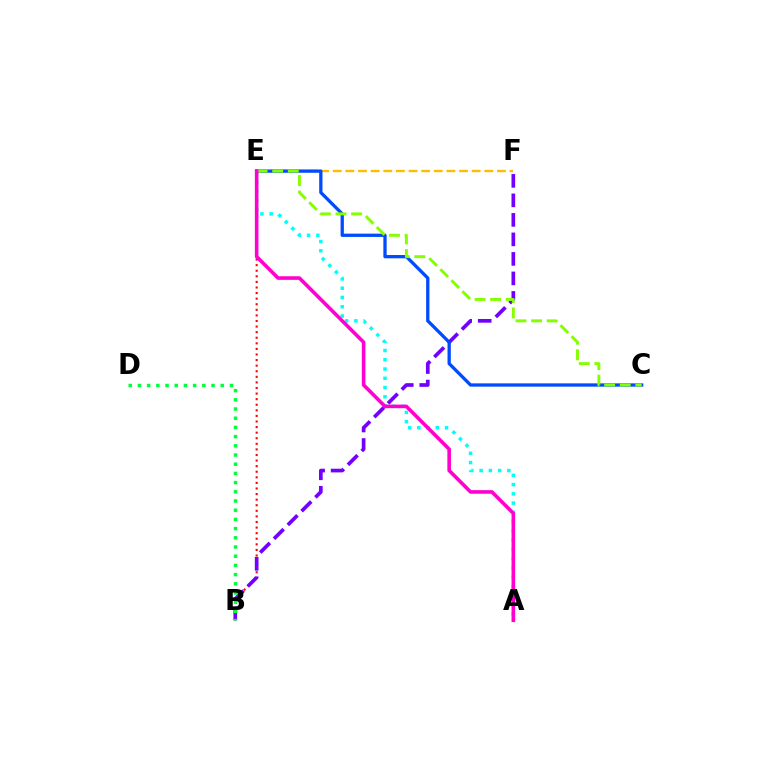{('B', 'E'): [{'color': '#ff0000', 'line_style': 'dotted', 'thickness': 1.52}], ('A', 'E'): [{'color': '#00fff6', 'line_style': 'dotted', 'thickness': 2.51}, {'color': '#ff00cf', 'line_style': 'solid', 'thickness': 2.59}], ('E', 'F'): [{'color': '#ffbd00', 'line_style': 'dashed', 'thickness': 1.72}], ('B', 'F'): [{'color': '#7200ff', 'line_style': 'dashed', 'thickness': 2.65}], ('C', 'E'): [{'color': '#004bff', 'line_style': 'solid', 'thickness': 2.37}, {'color': '#84ff00', 'line_style': 'dashed', 'thickness': 2.12}], ('B', 'D'): [{'color': '#00ff39', 'line_style': 'dotted', 'thickness': 2.5}]}